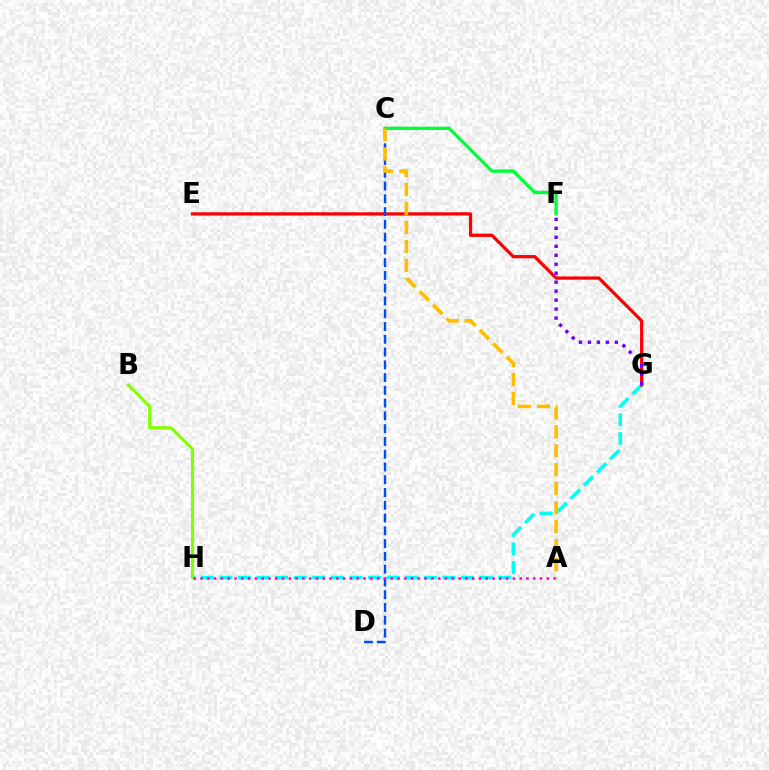{('G', 'H'): [{'color': '#00fff6', 'line_style': 'dashed', 'thickness': 2.53}], ('E', 'G'): [{'color': '#ff0000', 'line_style': 'solid', 'thickness': 2.33}], ('C', 'F'): [{'color': '#00ff39', 'line_style': 'solid', 'thickness': 2.39}], ('B', 'H'): [{'color': '#84ff00', 'line_style': 'solid', 'thickness': 2.26}], ('C', 'D'): [{'color': '#004bff', 'line_style': 'dashed', 'thickness': 1.73}], ('F', 'G'): [{'color': '#7200ff', 'line_style': 'dotted', 'thickness': 2.44}], ('A', 'C'): [{'color': '#ffbd00', 'line_style': 'dashed', 'thickness': 2.58}], ('A', 'H'): [{'color': '#ff00cf', 'line_style': 'dotted', 'thickness': 1.84}]}